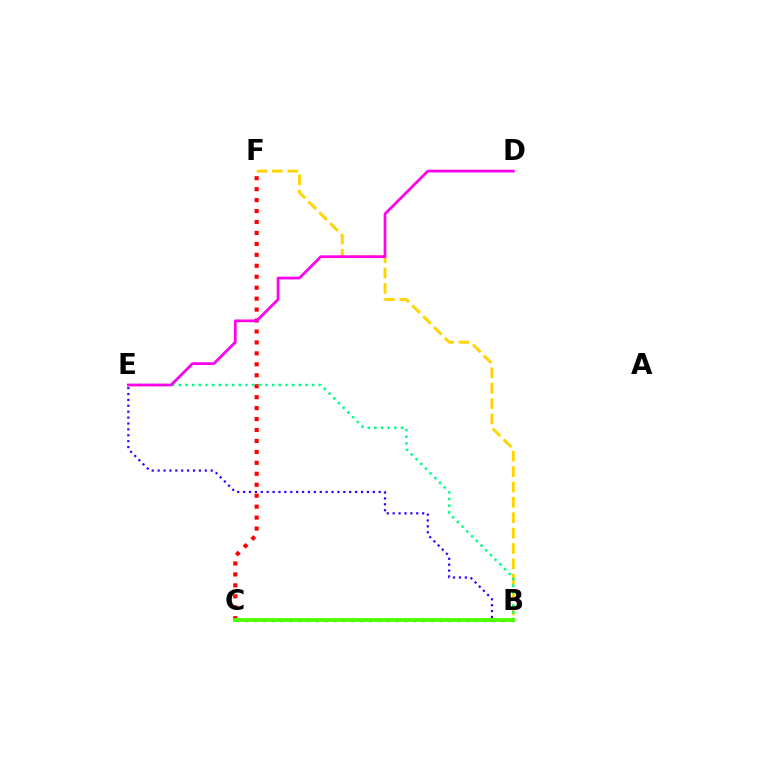{('B', 'E'): [{'color': '#3700ff', 'line_style': 'dotted', 'thickness': 1.6}, {'color': '#00ff86', 'line_style': 'dotted', 'thickness': 1.81}], ('B', 'C'): [{'color': '#009eff', 'line_style': 'dotted', 'thickness': 2.4}, {'color': '#4fff00', 'line_style': 'solid', 'thickness': 2.76}], ('C', 'F'): [{'color': '#ff0000', 'line_style': 'dotted', 'thickness': 2.97}], ('B', 'F'): [{'color': '#ffd500', 'line_style': 'dashed', 'thickness': 2.09}], ('D', 'E'): [{'color': '#ff00ed', 'line_style': 'solid', 'thickness': 1.97}]}